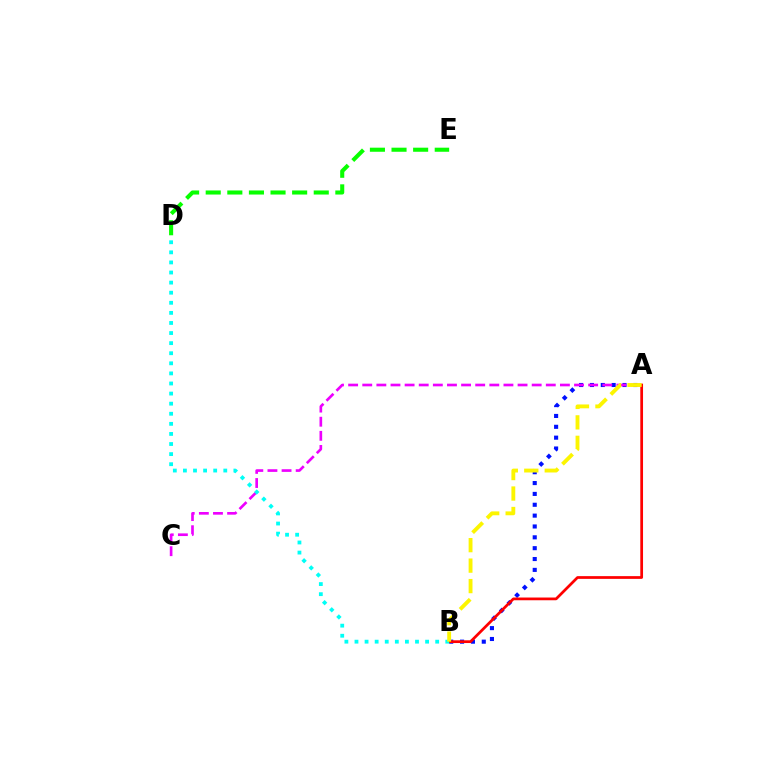{('D', 'E'): [{'color': '#08ff00', 'line_style': 'dashed', 'thickness': 2.94}], ('A', 'B'): [{'color': '#0010ff', 'line_style': 'dotted', 'thickness': 2.95}, {'color': '#ff0000', 'line_style': 'solid', 'thickness': 1.97}, {'color': '#fcf500', 'line_style': 'dashed', 'thickness': 2.78}], ('A', 'C'): [{'color': '#ee00ff', 'line_style': 'dashed', 'thickness': 1.92}], ('B', 'D'): [{'color': '#00fff6', 'line_style': 'dotted', 'thickness': 2.74}]}